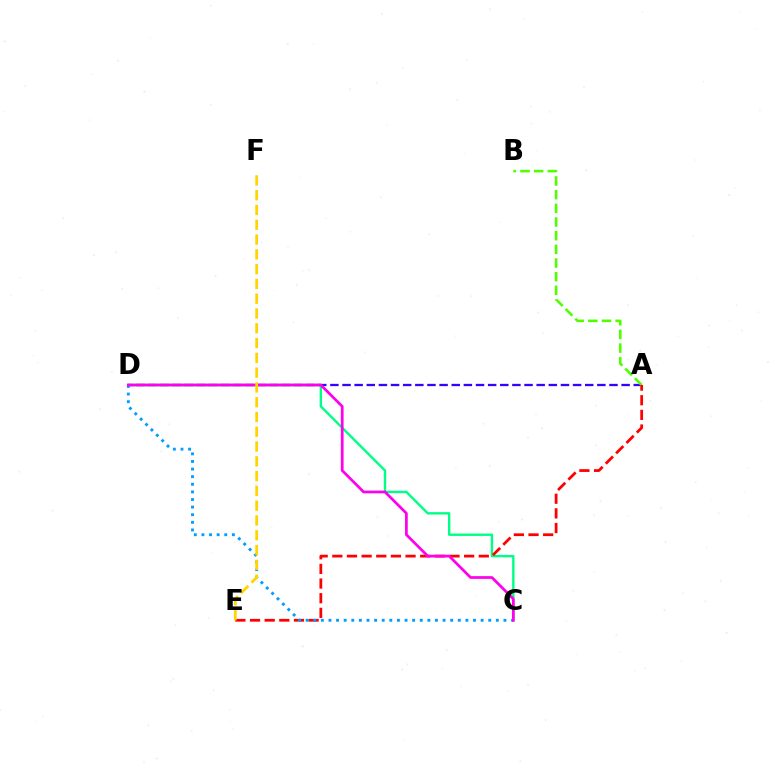{('A', 'D'): [{'color': '#3700ff', 'line_style': 'dashed', 'thickness': 1.65}], ('C', 'D'): [{'color': '#00ff86', 'line_style': 'solid', 'thickness': 1.73}, {'color': '#009eff', 'line_style': 'dotted', 'thickness': 2.07}, {'color': '#ff00ed', 'line_style': 'solid', 'thickness': 1.97}], ('A', 'B'): [{'color': '#4fff00', 'line_style': 'dashed', 'thickness': 1.86}], ('A', 'E'): [{'color': '#ff0000', 'line_style': 'dashed', 'thickness': 1.99}], ('E', 'F'): [{'color': '#ffd500', 'line_style': 'dashed', 'thickness': 2.01}]}